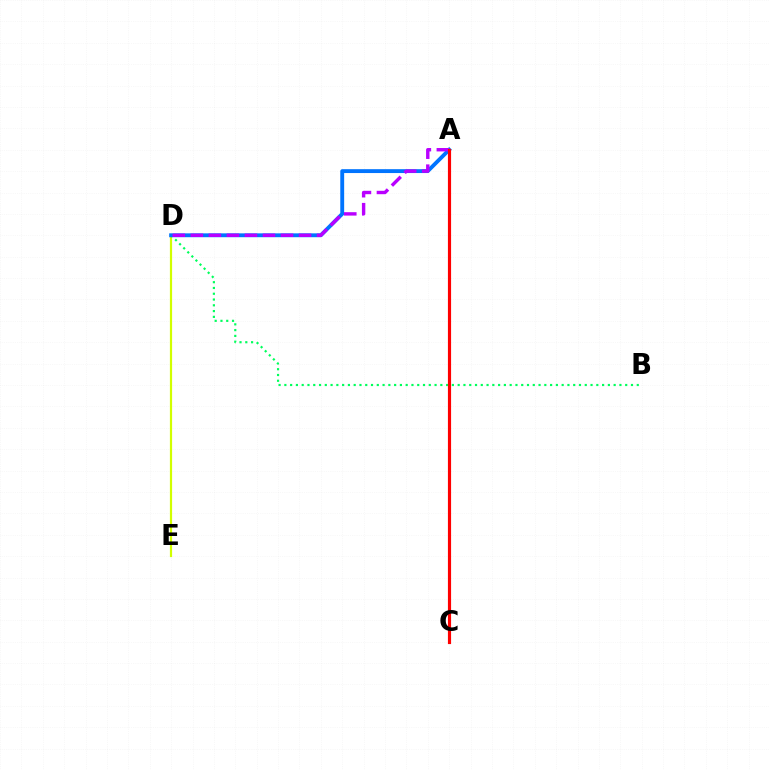{('D', 'E'): [{'color': '#d1ff00', 'line_style': 'solid', 'thickness': 1.59}], ('B', 'D'): [{'color': '#00ff5c', 'line_style': 'dotted', 'thickness': 1.57}], ('A', 'D'): [{'color': '#0074ff', 'line_style': 'solid', 'thickness': 2.79}, {'color': '#b900ff', 'line_style': 'dashed', 'thickness': 2.45}], ('A', 'C'): [{'color': '#ff0000', 'line_style': 'solid', 'thickness': 2.28}]}